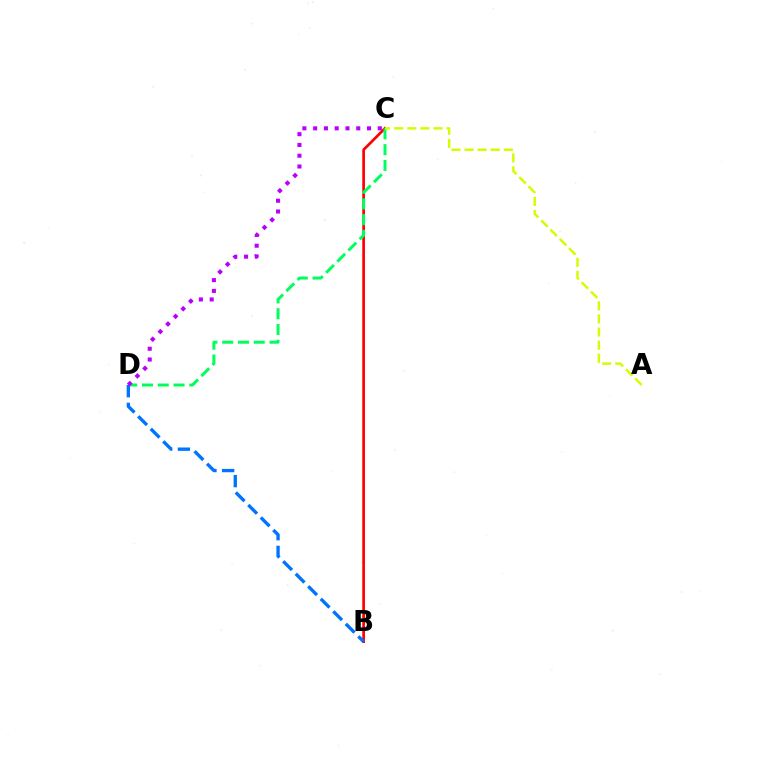{('B', 'C'): [{'color': '#ff0000', 'line_style': 'solid', 'thickness': 1.94}], ('C', 'D'): [{'color': '#00ff5c', 'line_style': 'dashed', 'thickness': 2.14}, {'color': '#b900ff', 'line_style': 'dotted', 'thickness': 2.93}], ('B', 'D'): [{'color': '#0074ff', 'line_style': 'dashed', 'thickness': 2.4}], ('A', 'C'): [{'color': '#d1ff00', 'line_style': 'dashed', 'thickness': 1.78}]}